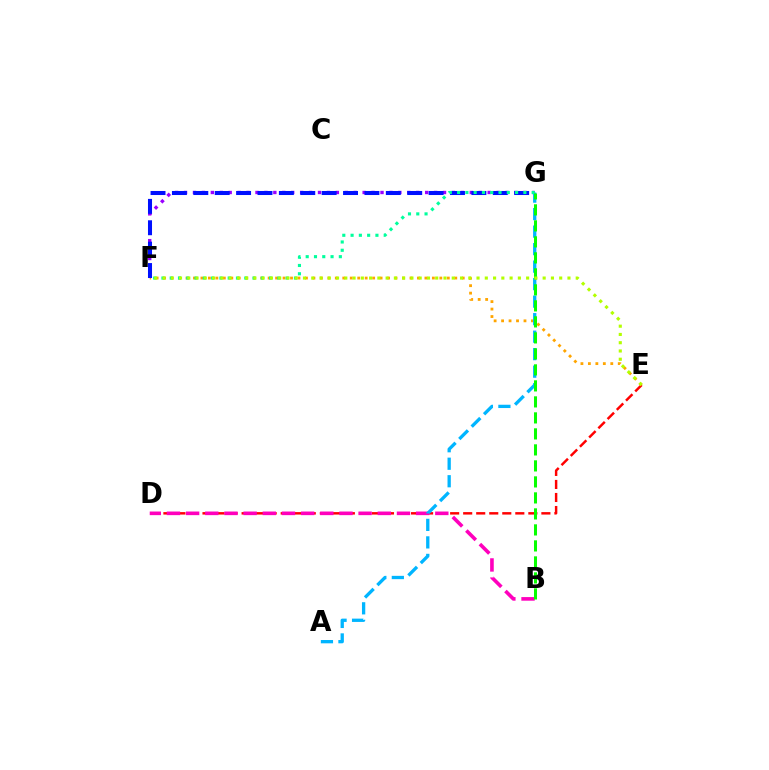{('F', 'G'): [{'color': '#9b00ff', 'line_style': 'dotted', 'thickness': 2.43}, {'color': '#0010ff', 'line_style': 'dashed', 'thickness': 2.91}, {'color': '#00ff9d', 'line_style': 'dotted', 'thickness': 2.25}], ('D', 'E'): [{'color': '#ff0000', 'line_style': 'dashed', 'thickness': 1.77}], ('E', 'F'): [{'color': '#ffa500', 'line_style': 'dotted', 'thickness': 2.03}, {'color': '#b3ff00', 'line_style': 'dotted', 'thickness': 2.25}], ('B', 'D'): [{'color': '#ff00bd', 'line_style': 'dashed', 'thickness': 2.6}], ('A', 'G'): [{'color': '#00b5ff', 'line_style': 'dashed', 'thickness': 2.38}], ('B', 'G'): [{'color': '#08ff00', 'line_style': 'dashed', 'thickness': 2.17}]}